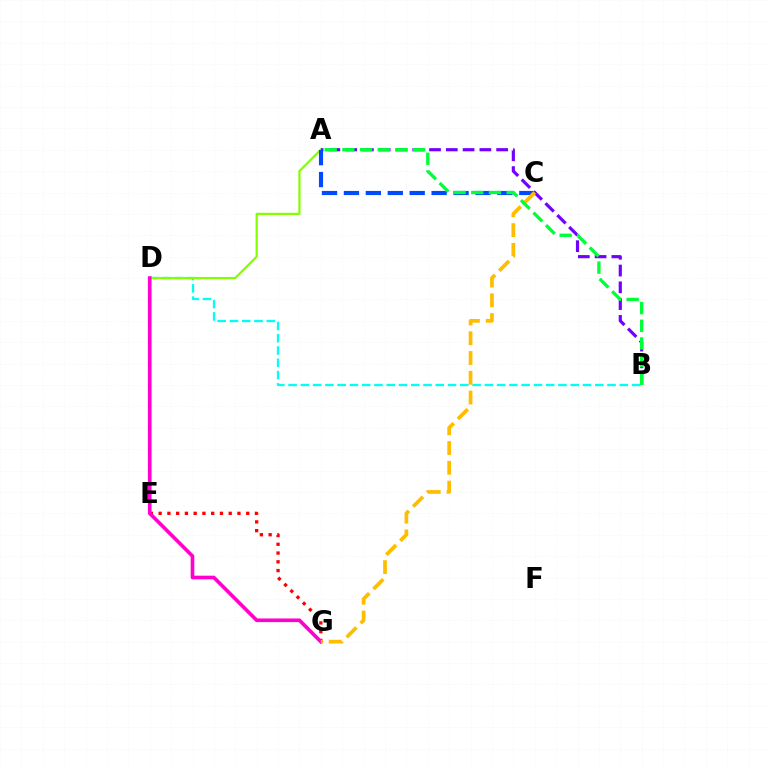{('B', 'D'): [{'color': '#00fff6', 'line_style': 'dashed', 'thickness': 1.67}], ('A', 'D'): [{'color': '#84ff00', 'line_style': 'solid', 'thickness': 1.6}], ('E', 'G'): [{'color': '#ff0000', 'line_style': 'dotted', 'thickness': 2.38}], ('D', 'G'): [{'color': '#ff00cf', 'line_style': 'solid', 'thickness': 2.63}], ('A', 'B'): [{'color': '#7200ff', 'line_style': 'dashed', 'thickness': 2.28}, {'color': '#00ff39', 'line_style': 'dashed', 'thickness': 2.4}], ('A', 'C'): [{'color': '#004bff', 'line_style': 'dashed', 'thickness': 2.98}], ('C', 'G'): [{'color': '#ffbd00', 'line_style': 'dashed', 'thickness': 2.69}]}